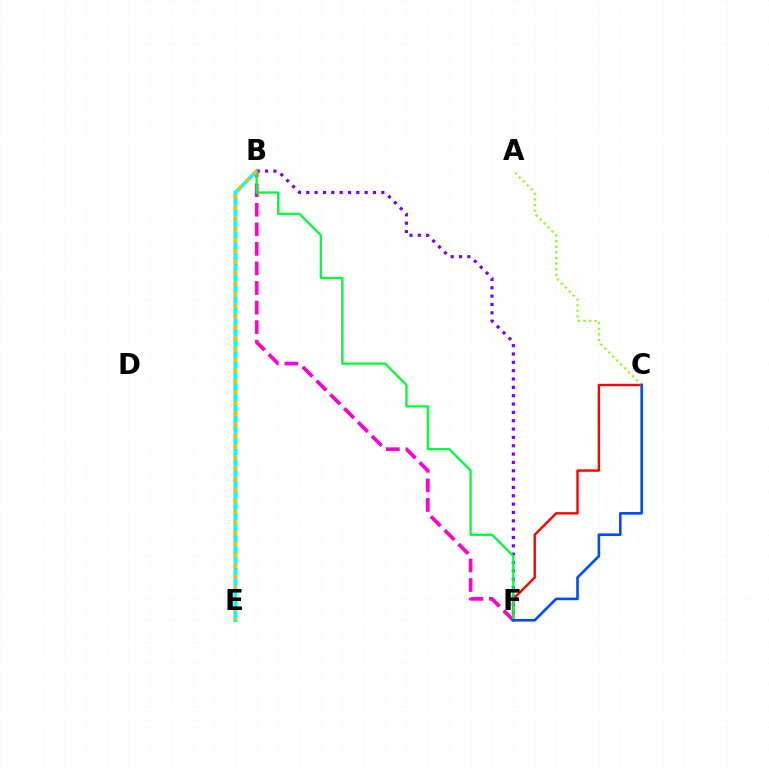{('C', 'F'): [{'color': '#ff0000', 'line_style': 'solid', 'thickness': 1.72}, {'color': '#004bff', 'line_style': 'solid', 'thickness': 1.88}], ('B', 'E'): [{'color': '#00fff6', 'line_style': 'solid', 'thickness': 2.59}, {'color': '#ffbd00', 'line_style': 'dotted', 'thickness': 2.95}], ('B', 'F'): [{'color': '#7200ff', 'line_style': 'dotted', 'thickness': 2.27}, {'color': '#ff00cf', 'line_style': 'dashed', 'thickness': 2.66}, {'color': '#00ff39', 'line_style': 'solid', 'thickness': 1.65}], ('A', 'C'): [{'color': '#84ff00', 'line_style': 'dotted', 'thickness': 1.52}]}